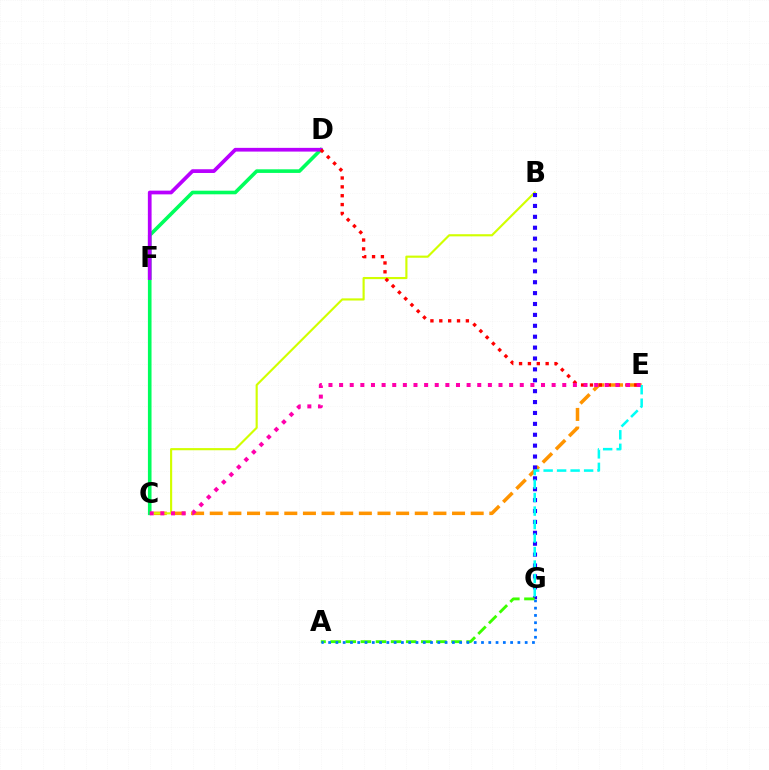{('C', 'E'): [{'color': '#ff9400', 'line_style': 'dashed', 'thickness': 2.53}, {'color': '#ff00ac', 'line_style': 'dotted', 'thickness': 2.89}], ('B', 'C'): [{'color': '#d1ff00', 'line_style': 'solid', 'thickness': 1.55}], ('B', 'G'): [{'color': '#2500ff', 'line_style': 'dotted', 'thickness': 2.96}], ('C', 'D'): [{'color': '#00ff5c', 'line_style': 'solid', 'thickness': 2.6}], ('A', 'G'): [{'color': '#3dff00', 'line_style': 'dashed', 'thickness': 2.05}, {'color': '#0074ff', 'line_style': 'dotted', 'thickness': 1.98}], ('E', 'G'): [{'color': '#00fff6', 'line_style': 'dashed', 'thickness': 1.83}], ('D', 'F'): [{'color': '#b900ff', 'line_style': 'solid', 'thickness': 2.69}], ('D', 'E'): [{'color': '#ff0000', 'line_style': 'dotted', 'thickness': 2.41}]}